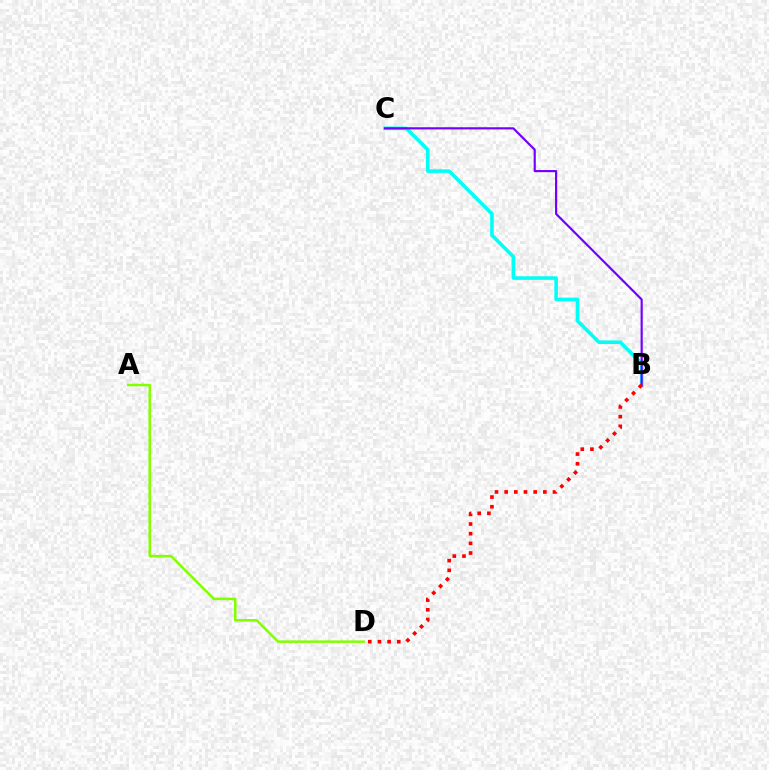{('A', 'D'): [{'color': '#84ff00', 'line_style': 'solid', 'thickness': 1.82}], ('B', 'C'): [{'color': '#00fff6', 'line_style': 'solid', 'thickness': 2.58}, {'color': '#7200ff', 'line_style': 'solid', 'thickness': 1.56}], ('B', 'D'): [{'color': '#ff0000', 'line_style': 'dotted', 'thickness': 2.63}]}